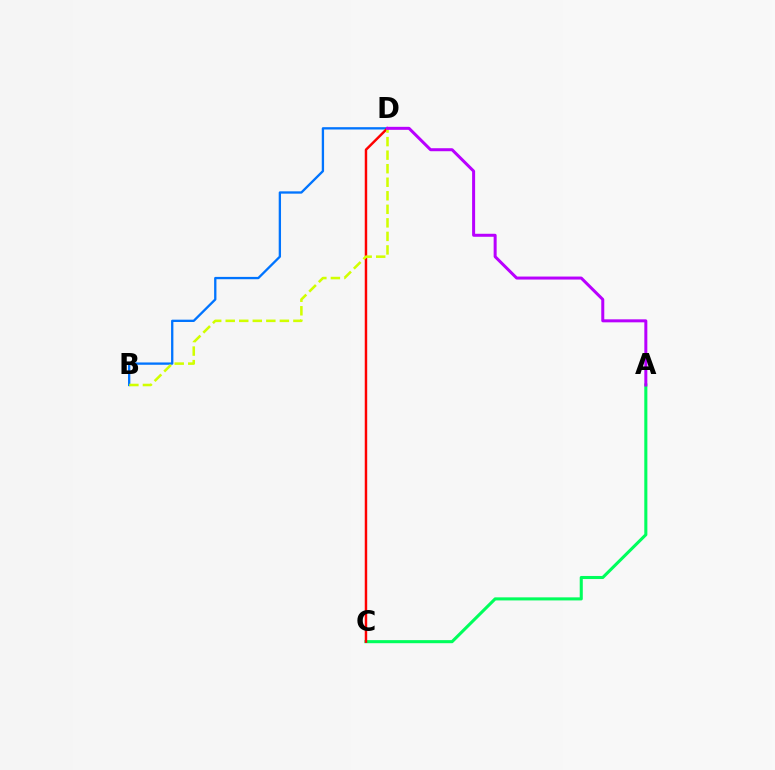{('A', 'C'): [{'color': '#00ff5c', 'line_style': 'solid', 'thickness': 2.21}], ('B', 'D'): [{'color': '#0074ff', 'line_style': 'solid', 'thickness': 1.67}, {'color': '#d1ff00', 'line_style': 'dashed', 'thickness': 1.84}], ('C', 'D'): [{'color': '#ff0000', 'line_style': 'solid', 'thickness': 1.77}], ('A', 'D'): [{'color': '#b900ff', 'line_style': 'solid', 'thickness': 2.16}]}